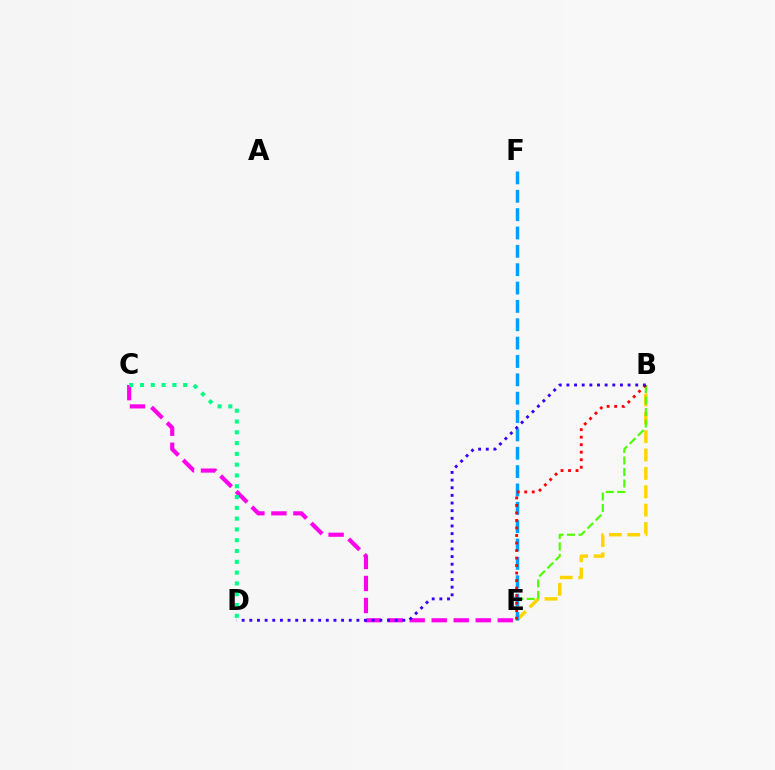{('C', 'E'): [{'color': '#ff00ed', 'line_style': 'dashed', 'thickness': 2.99}], ('B', 'E'): [{'color': '#ffd500', 'line_style': 'dashed', 'thickness': 2.49}, {'color': '#4fff00', 'line_style': 'dashed', 'thickness': 1.56}, {'color': '#ff0000', 'line_style': 'dotted', 'thickness': 2.04}], ('E', 'F'): [{'color': '#009eff', 'line_style': 'dashed', 'thickness': 2.49}], ('C', 'D'): [{'color': '#00ff86', 'line_style': 'dotted', 'thickness': 2.93}], ('B', 'D'): [{'color': '#3700ff', 'line_style': 'dotted', 'thickness': 2.08}]}